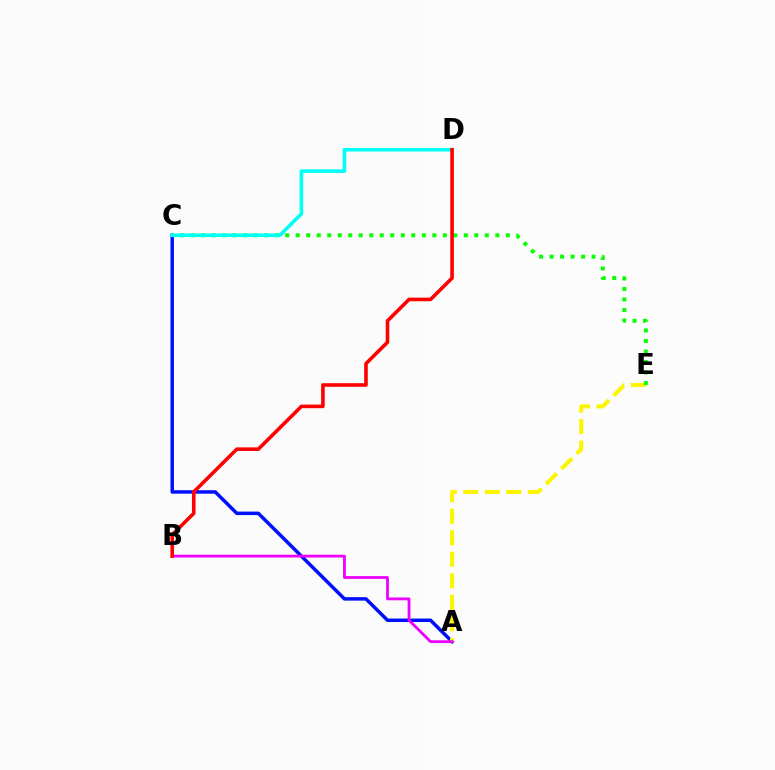{('A', 'C'): [{'color': '#0010ff', 'line_style': 'solid', 'thickness': 2.51}], ('A', 'E'): [{'color': '#fcf500', 'line_style': 'dashed', 'thickness': 2.92}], ('A', 'B'): [{'color': '#ee00ff', 'line_style': 'solid', 'thickness': 2.01}], ('C', 'E'): [{'color': '#08ff00', 'line_style': 'dotted', 'thickness': 2.85}], ('C', 'D'): [{'color': '#00fff6', 'line_style': 'solid', 'thickness': 2.58}], ('B', 'D'): [{'color': '#ff0000', 'line_style': 'solid', 'thickness': 2.59}]}